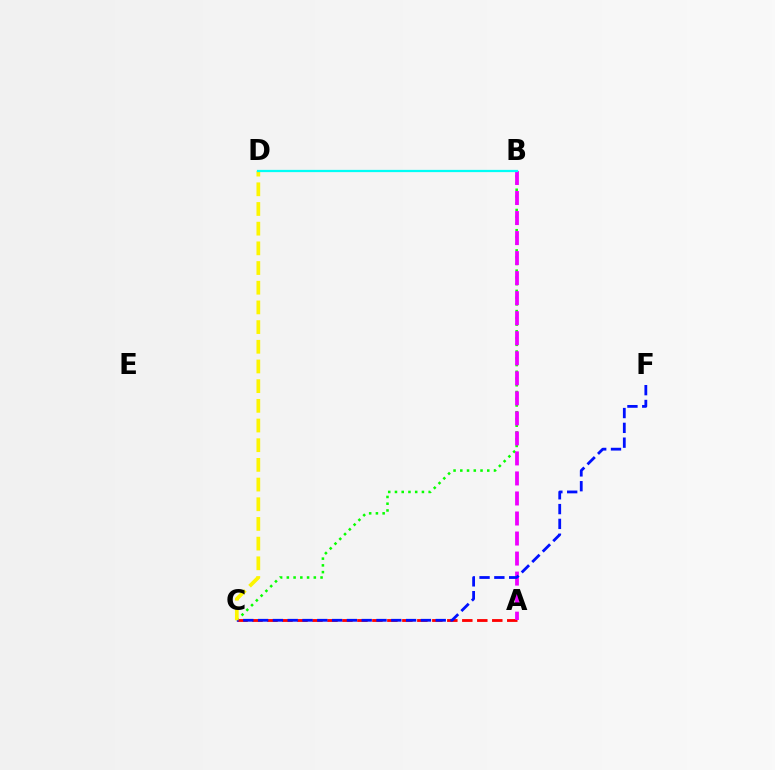{('B', 'C'): [{'color': '#08ff00', 'line_style': 'dotted', 'thickness': 1.83}], ('A', 'C'): [{'color': '#ff0000', 'line_style': 'dashed', 'thickness': 2.04}], ('A', 'B'): [{'color': '#ee00ff', 'line_style': 'dashed', 'thickness': 2.72}], ('C', 'F'): [{'color': '#0010ff', 'line_style': 'dashed', 'thickness': 2.01}], ('C', 'D'): [{'color': '#fcf500', 'line_style': 'dashed', 'thickness': 2.67}], ('B', 'D'): [{'color': '#00fff6', 'line_style': 'solid', 'thickness': 1.62}]}